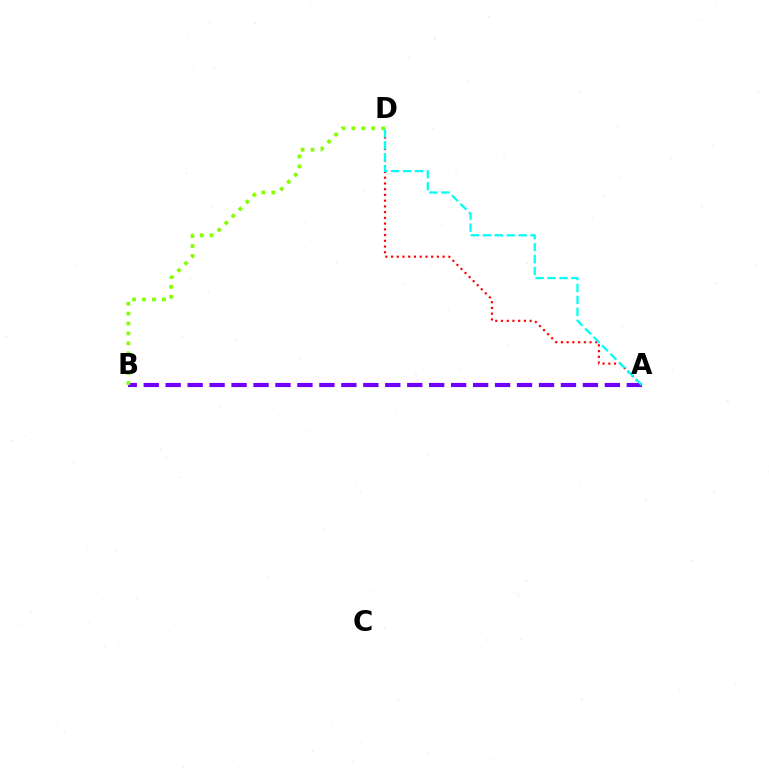{('A', 'D'): [{'color': '#ff0000', 'line_style': 'dotted', 'thickness': 1.56}, {'color': '#00fff6', 'line_style': 'dashed', 'thickness': 1.62}], ('A', 'B'): [{'color': '#7200ff', 'line_style': 'dashed', 'thickness': 2.98}], ('B', 'D'): [{'color': '#84ff00', 'line_style': 'dotted', 'thickness': 2.7}]}